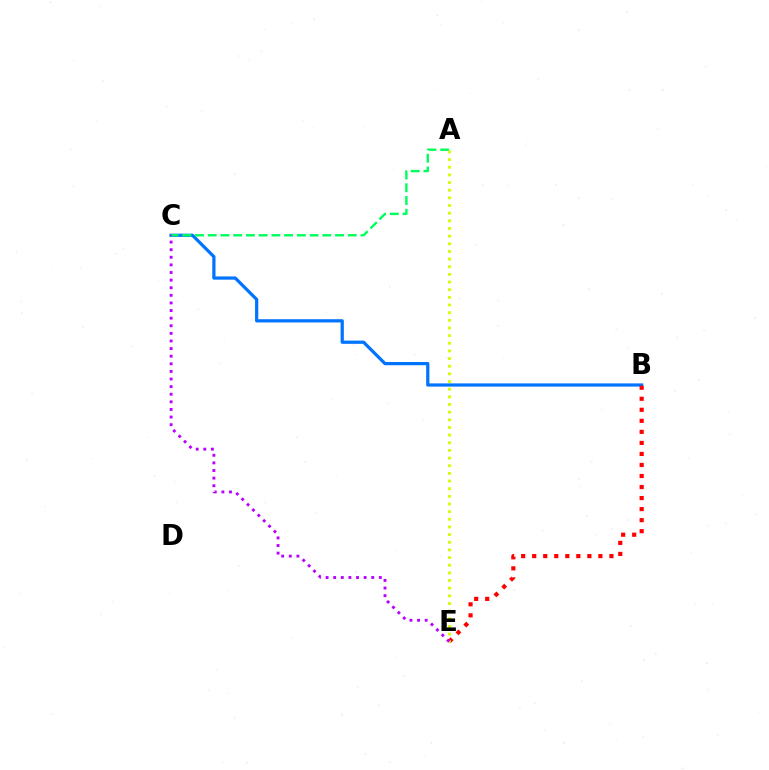{('B', 'C'): [{'color': '#0074ff', 'line_style': 'solid', 'thickness': 2.32}], ('A', 'C'): [{'color': '#00ff5c', 'line_style': 'dashed', 'thickness': 1.73}], ('B', 'E'): [{'color': '#ff0000', 'line_style': 'dotted', 'thickness': 3.0}], ('A', 'E'): [{'color': '#d1ff00', 'line_style': 'dotted', 'thickness': 2.08}], ('C', 'E'): [{'color': '#b900ff', 'line_style': 'dotted', 'thickness': 2.07}]}